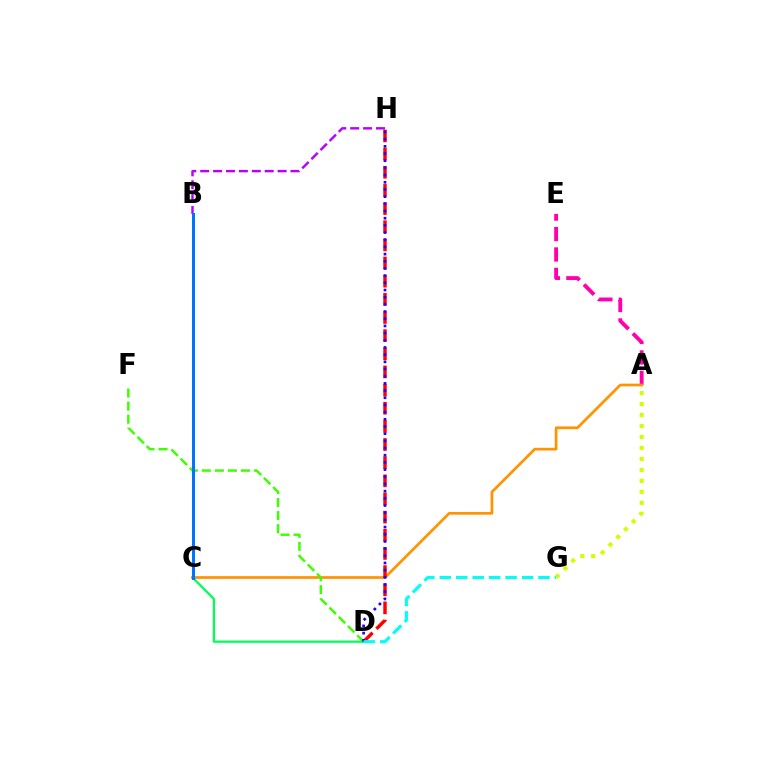{('A', 'E'): [{'color': '#ff00ac', 'line_style': 'dashed', 'thickness': 2.78}], ('A', 'C'): [{'color': '#ff9400', 'line_style': 'solid', 'thickness': 1.96}], ('D', 'H'): [{'color': '#ff0000', 'line_style': 'dashed', 'thickness': 2.47}, {'color': '#2500ff', 'line_style': 'dotted', 'thickness': 1.95}], ('D', 'F'): [{'color': '#3dff00', 'line_style': 'dashed', 'thickness': 1.77}], ('B', 'H'): [{'color': '#b900ff', 'line_style': 'dashed', 'thickness': 1.75}], ('C', 'D'): [{'color': '#00ff5c', 'line_style': 'solid', 'thickness': 1.62}], ('A', 'G'): [{'color': '#d1ff00', 'line_style': 'dotted', 'thickness': 2.98}], ('B', 'C'): [{'color': '#0074ff', 'line_style': 'solid', 'thickness': 2.16}], ('D', 'G'): [{'color': '#00fff6', 'line_style': 'dashed', 'thickness': 2.23}]}